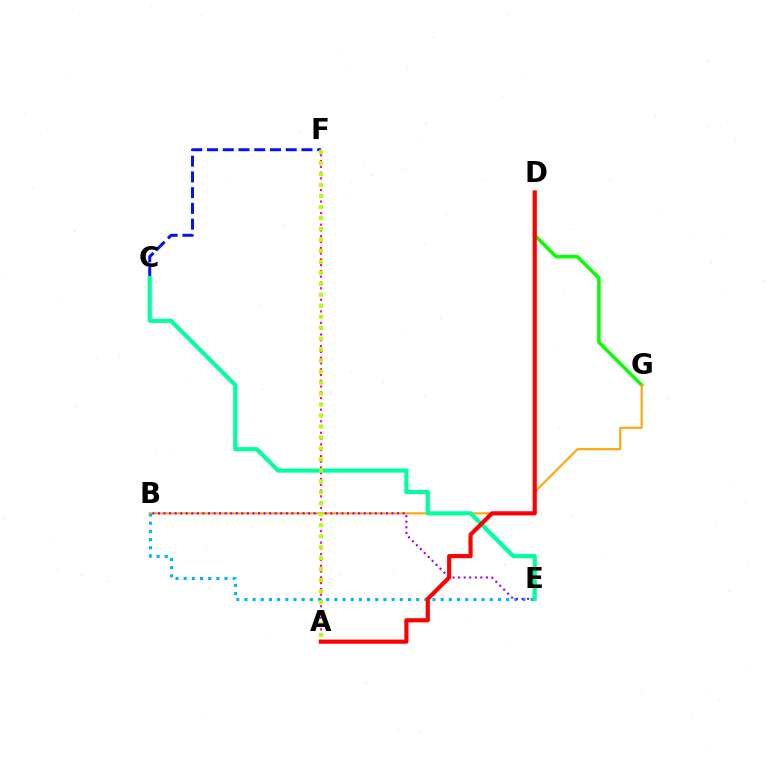{('D', 'G'): [{'color': '#08ff00', 'line_style': 'solid', 'thickness': 2.53}], ('B', 'G'): [{'color': '#ffa500', 'line_style': 'solid', 'thickness': 1.51}], ('A', 'F'): [{'color': '#ff00bd', 'line_style': 'dotted', 'thickness': 1.57}, {'color': '#b3ff00', 'line_style': 'dotted', 'thickness': 2.98}], ('B', 'E'): [{'color': '#00b5ff', 'line_style': 'dotted', 'thickness': 2.22}, {'color': '#9b00ff', 'line_style': 'dotted', 'thickness': 1.51}], ('C', 'F'): [{'color': '#0010ff', 'line_style': 'dashed', 'thickness': 2.14}], ('C', 'E'): [{'color': '#00ff9d', 'line_style': 'solid', 'thickness': 2.99}], ('A', 'D'): [{'color': '#ff0000', 'line_style': 'solid', 'thickness': 2.99}]}